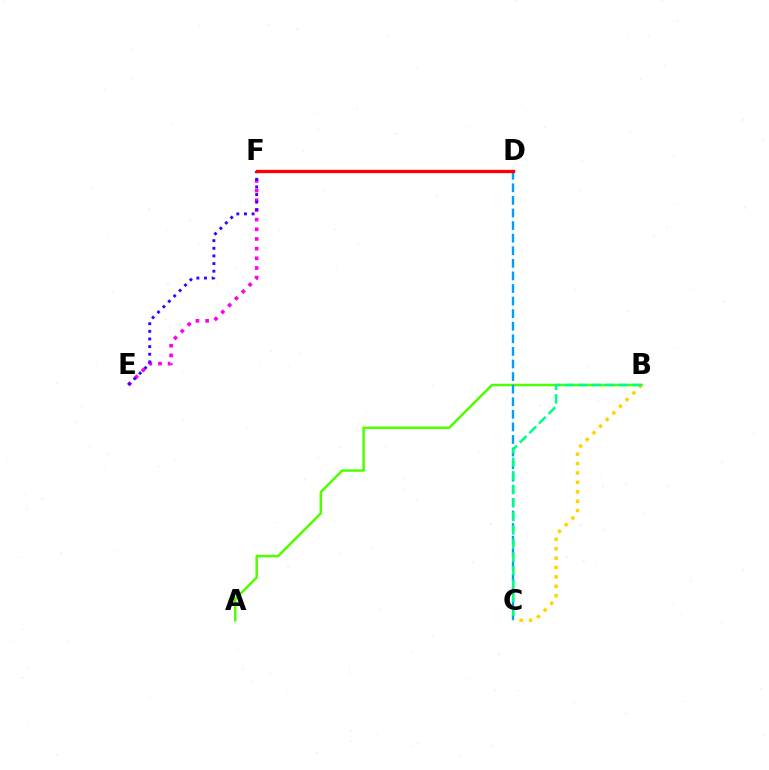{('E', 'F'): [{'color': '#ff00ed', 'line_style': 'dotted', 'thickness': 2.63}, {'color': '#3700ff', 'line_style': 'dotted', 'thickness': 2.07}], ('A', 'B'): [{'color': '#4fff00', 'line_style': 'solid', 'thickness': 1.79}], ('C', 'D'): [{'color': '#009eff', 'line_style': 'dashed', 'thickness': 1.71}], ('B', 'C'): [{'color': '#ffd500', 'line_style': 'dotted', 'thickness': 2.55}, {'color': '#00ff86', 'line_style': 'dashed', 'thickness': 1.84}], ('D', 'F'): [{'color': '#ff0000', 'line_style': 'solid', 'thickness': 2.36}]}